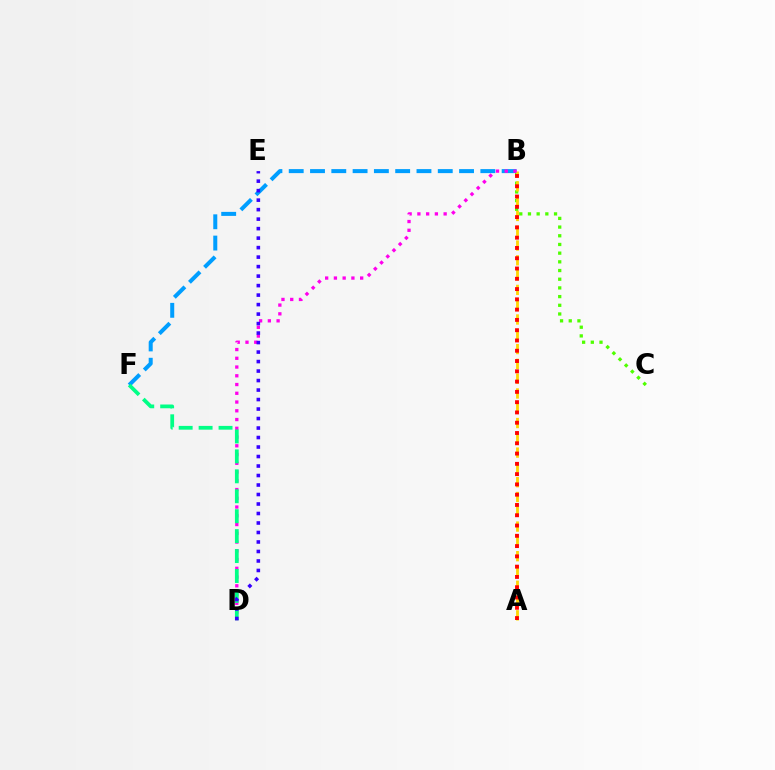{('B', 'F'): [{'color': '#009eff', 'line_style': 'dashed', 'thickness': 2.89}], ('B', 'C'): [{'color': '#4fff00', 'line_style': 'dotted', 'thickness': 2.36}], ('A', 'B'): [{'color': '#ffd500', 'line_style': 'dashed', 'thickness': 2.01}, {'color': '#ff0000', 'line_style': 'dotted', 'thickness': 2.79}], ('B', 'D'): [{'color': '#ff00ed', 'line_style': 'dotted', 'thickness': 2.38}], ('D', 'F'): [{'color': '#00ff86', 'line_style': 'dashed', 'thickness': 2.71}], ('D', 'E'): [{'color': '#3700ff', 'line_style': 'dotted', 'thickness': 2.58}]}